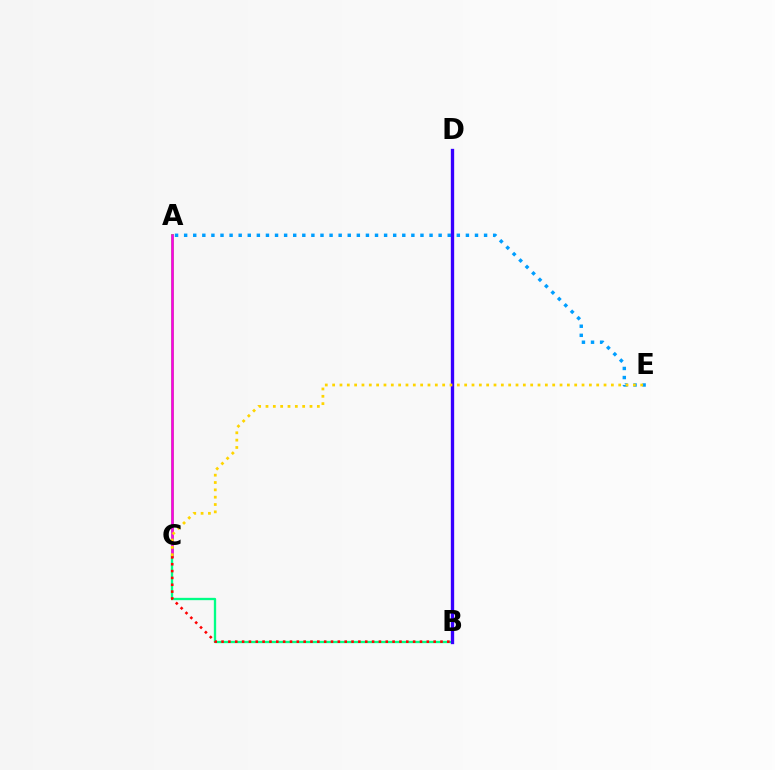{('A', 'C'): [{'color': '#4fff00', 'line_style': 'solid', 'thickness': 2.06}, {'color': '#ff00ed', 'line_style': 'solid', 'thickness': 1.84}], ('B', 'C'): [{'color': '#00ff86', 'line_style': 'solid', 'thickness': 1.67}, {'color': '#ff0000', 'line_style': 'dotted', 'thickness': 1.86}], ('A', 'E'): [{'color': '#009eff', 'line_style': 'dotted', 'thickness': 2.47}], ('B', 'D'): [{'color': '#3700ff', 'line_style': 'solid', 'thickness': 2.4}], ('C', 'E'): [{'color': '#ffd500', 'line_style': 'dotted', 'thickness': 1.99}]}